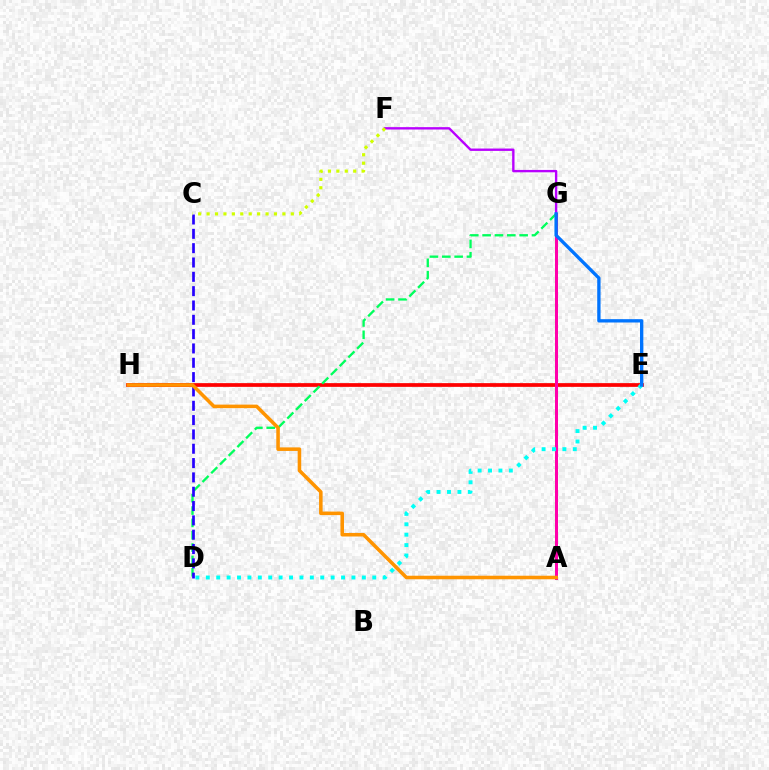{('E', 'H'): [{'color': '#ff0000', 'line_style': 'solid', 'thickness': 2.68}], ('D', 'G'): [{'color': '#00ff5c', 'line_style': 'dashed', 'thickness': 1.68}], ('A', 'G'): [{'color': '#3dff00', 'line_style': 'dotted', 'thickness': 1.54}, {'color': '#ff00ac', 'line_style': 'solid', 'thickness': 2.15}], ('F', 'G'): [{'color': '#b900ff', 'line_style': 'solid', 'thickness': 1.71}], ('D', 'E'): [{'color': '#00fff6', 'line_style': 'dotted', 'thickness': 2.83}], ('C', 'D'): [{'color': '#2500ff', 'line_style': 'dashed', 'thickness': 1.95}], ('C', 'F'): [{'color': '#d1ff00', 'line_style': 'dotted', 'thickness': 2.29}], ('E', 'G'): [{'color': '#0074ff', 'line_style': 'solid', 'thickness': 2.4}], ('A', 'H'): [{'color': '#ff9400', 'line_style': 'solid', 'thickness': 2.56}]}